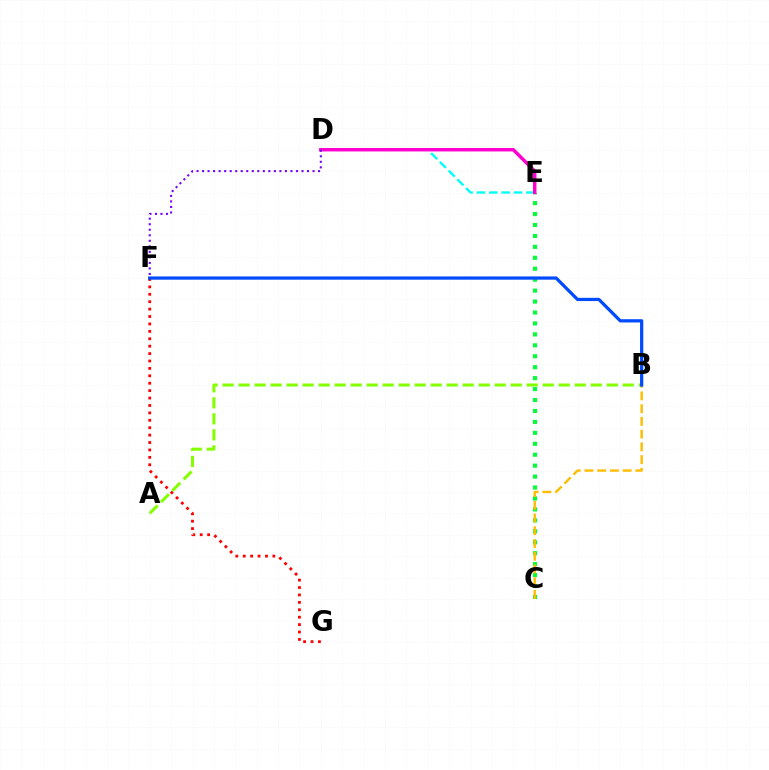{('D', 'E'): [{'color': '#00fff6', 'line_style': 'dashed', 'thickness': 1.68}, {'color': '#ff00cf', 'line_style': 'solid', 'thickness': 2.48}], ('C', 'E'): [{'color': '#00ff39', 'line_style': 'dotted', 'thickness': 2.97}], ('D', 'F'): [{'color': '#7200ff', 'line_style': 'dotted', 'thickness': 1.5}], ('A', 'B'): [{'color': '#84ff00', 'line_style': 'dashed', 'thickness': 2.17}], ('B', 'C'): [{'color': '#ffbd00', 'line_style': 'dashed', 'thickness': 1.73}], ('F', 'G'): [{'color': '#ff0000', 'line_style': 'dotted', 'thickness': 2.01}], ('B', 'F'): [{'color': '#004bff', 'line_style': 'solid', 'thickness': 2.33}]}